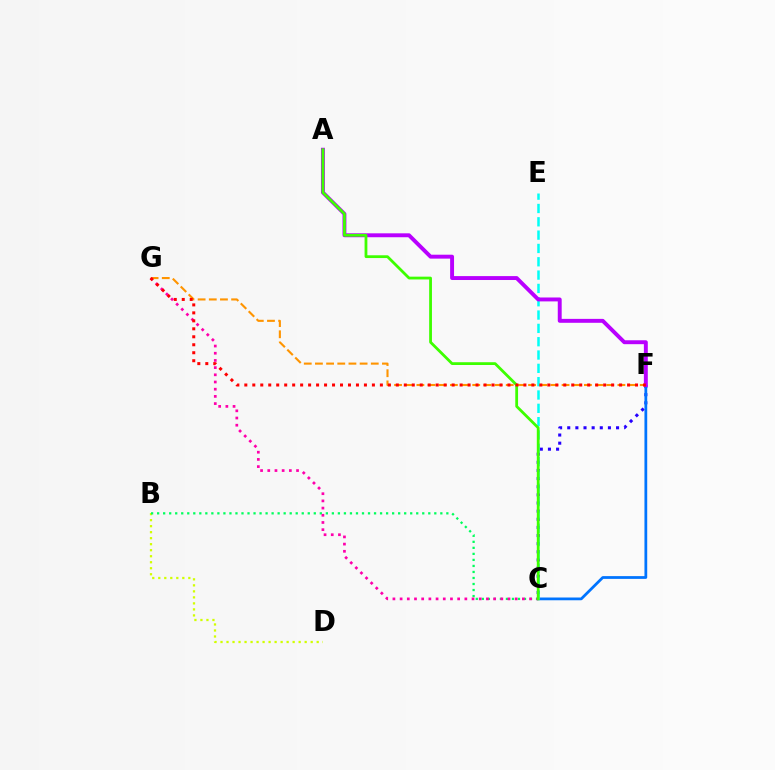{('B', 'D'): [{'color': '#d1ff00', 'line_style': 'dotted', 'thickness': 1.63}], ('C', 'F'): [{'color': '#2500ff', 'line_style': 'dotted', 'thickness': 2.21}, {'color': '#0074ff', 'line_style': 'solid', 'thickness': 1.99}], ('F', 'G'): [{'color': '#ff9400', 'line_style': 'dashed', 'thickness': 1.52}, {'color': '#ff0000', 'line_style': 'dotted', 'thickness': 2.17}], ('B', 'C'): [{'color': '#00ff5c', 'line_style': 'dotted', 'thickness': 1.64}], ('C', 'E'): [{'color': '#00fff6', 'line_style': 'dashed', 'thickness': 1.81}], ('A', 'F'): [{'color': '#b900ff', 'line_style': 'solid', 'thickness': 2.82}], ('C', 'G'): [{'color': '#ff00ac', 'line_style': 'dotted', 'thickness': 1.95}], ('A', 'C'): [{'color': '#3dff00', 'line_style': 'solid', 'thickness': 2.01}]}